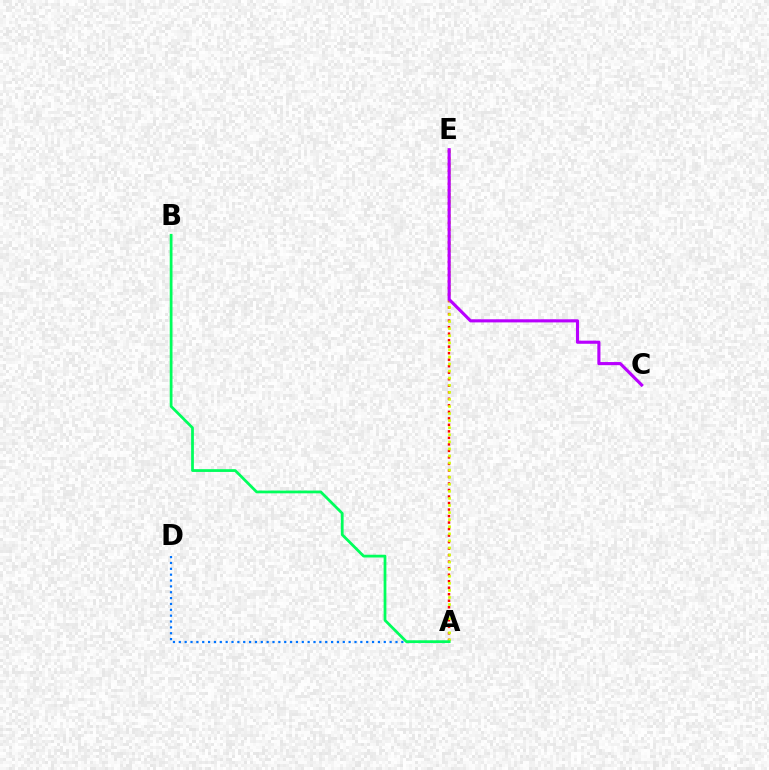{('A', 'E'): [{'color': '#ff0000', 'line_style': 'dotted', 'thickness': 1.77}, {'color': '#d1ff00', 'line_style': 'dotted', 'thickness': 1.92}], ('A', 'D'): [{'color': '#0074ff', 'line_style': 'dotted', 'thickness': 1.59}], ('C', 'E'): [{'color': '#b900ff', 'line_style': 'solid', 'thickness': 2.25}], ('A', 'B'): [{'color': '#00ff5c', 'line_style': 'solid', 'thickness': 1.99}]}